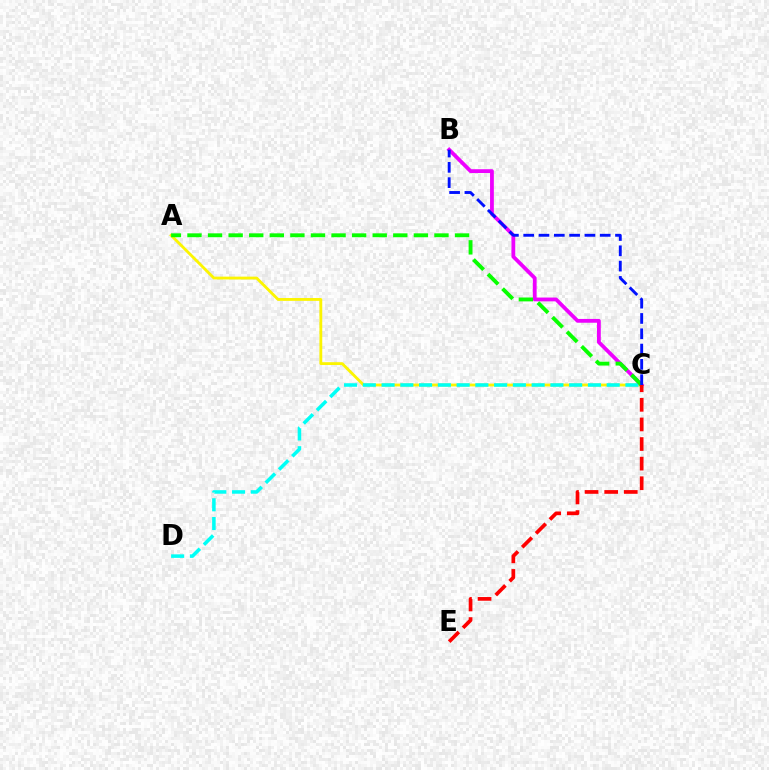{('A', 'C'): [{'color': '#fcf500', 'line_style': 'solid', 'thickness': 2.04}, {'color': '#08ff00', 'line_style': 'dashed', 'thickness': 2.8}], ('C', 'D'): [{'color': '#00fff6', 'line_style': 'dashed', 'thickness': 2.55}], ('B', 'C'): [{'color': '#ee00ff', 'line_style': 'solid', 'thickness': 2.73}, {'color': '#0010ff', 'line_style': 'dashed', 'thickness': 2.08}], ('C', 'E'): [{'color': '#ff0000', 'line_style': 'dashed', 'thickness': 2.66}]}